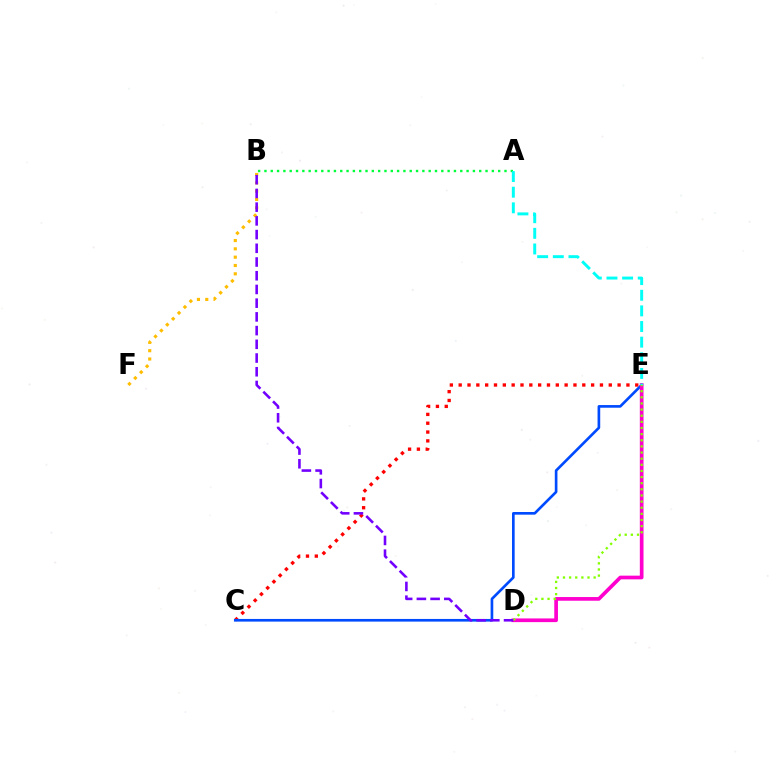{('C', 'E'): [{'color': '#ff0000', 'line_style': 'dotted', 'thickness': 2.4}, {'color': '#004bff', 'line_style': 'solid', 'thickness': 1.92}], ('B', 'F'): [{'color': '#ffbd00', 'line_style': 'dotted', 'thickness': 2.26}], ('A', 'B'): [{'color': '#00ff39', 'line_style': 'dotted', 'thickness': 1.72}], ('D', 'E'): [{'color': '#ff00cf', 'line_style': 'solid', 'thickness': 2.66}, {'color': '#84ff00', 'line_style': 'dotted', 'thickness': 1.67}], ('B', 'D'): [{'color': '#7200ff', 'line_style': 'dashed', 'thickness': 1.86}], ('A', 'E'): [{'color': '#00fff6', 'line_style': 'dashed', 'thickness': 2.12}]}